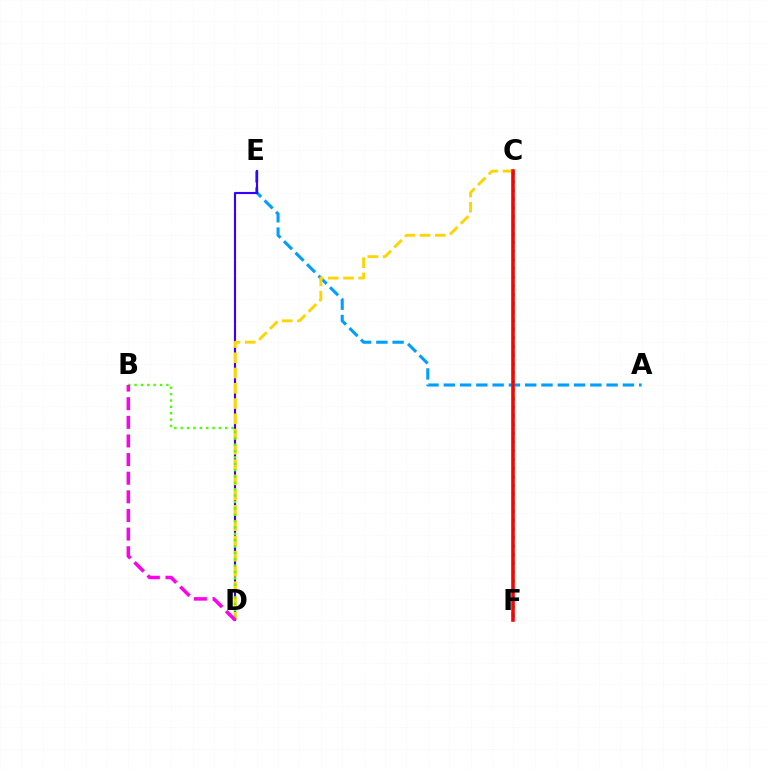{('A', 'E'): [{'color': '#009eff', 'line_style': 'dashed', 'thickness': 2.21}], ('D', 'E'): [{'color': '#3700ff', 'line_style': 'solid', 'thickness': 1.54}], ('C', 'D'): [{'color': '#ffd500', 'line_style': 'dashed', 'thickness': 2.07}], ('B', 'D'): [{'color': '#4fff00', 'line_style': 'dotted', 'thickness': 1.73}, {'color': '#ff00ed', 'line_style': 'dashed', 'thickness': 2.53}], ('C', 'F'): [{'color': '#00ff86', 'line_style': 'dotted', 'thickness': 2.36}, {'color': '#ff0000', 'line_style': 'solid', 'thickness': 2.58}]}